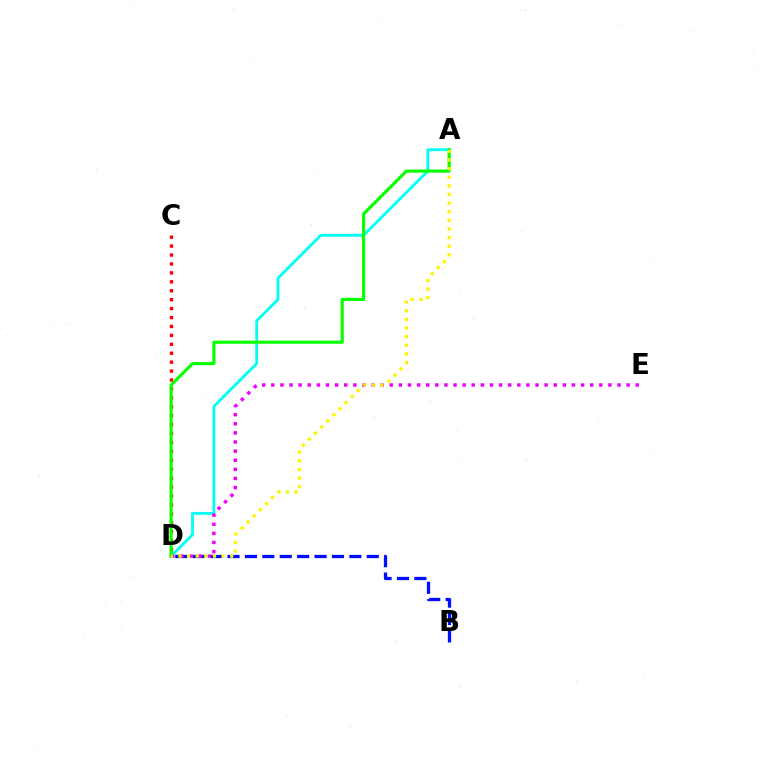{('A', 'D'): [{'color': '#00fff6', 'line_style': 'solid', 'thickness': 2.02}, {'color': '#08ff00', 'line_style': 'solid', 'thickness': 2.25}, {'color': '#fcf500', 'line_style': 'dotted', 'thickness': 2.34}], ('B', 'D'): [{'color': '#0010ff', 'line_style': 'dashed', 'thickness': 2.36}], ('C', 'D'): [{'color': '#ff0000', 'line_style': 'dotted', 'thickness': 2.43}], ('D', 'E'): [{'color': '#ee00ff', 'line_style': 'dotted', 'thickness': 2.48}]}